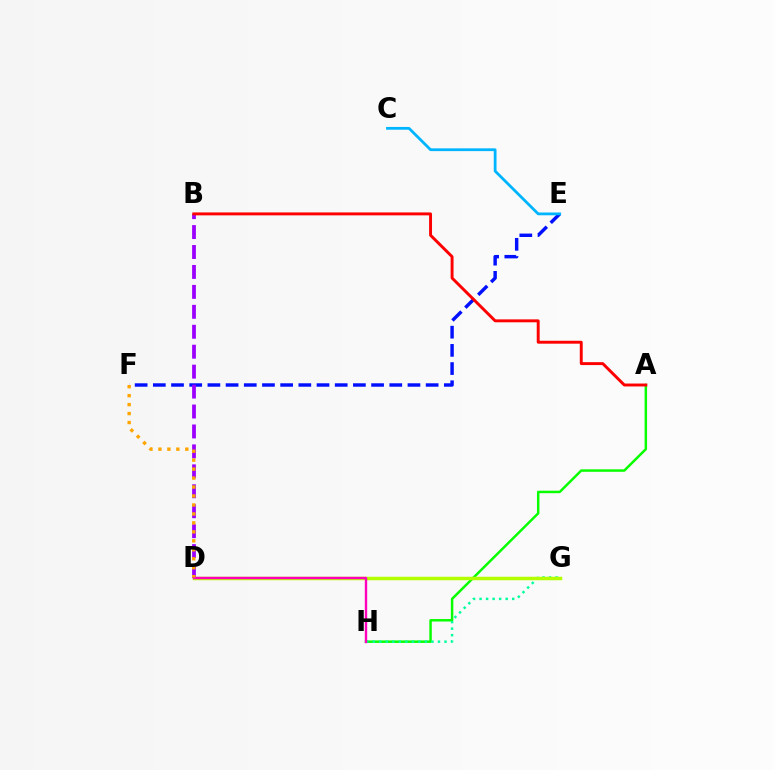{('A', 'H'): [{'color': '#08ff00', 'line_style': 'solid', 'thickness': 1.79}], ('E', 'F'): [{'color': '#0010ff', 'line_style': 'dashed', 'thickness': 2.47}], ('G', 'H'): [{'color': '#00ff9d', 'line_style': 'dotted', 'thickness': 1.77}], ('D', 'G'): [{'color': '#b3ff00', 'line_style': 'solid', 'thickness': 2.51}], ('C', 'E'): [{'color': '#00b5ff', 'line_style': 'solid', 'thickness': 2.0}], ('B', 'D'): [{'color': '#9b00ff', 'line_style': 'dashed', 'thickness': 2.71}], ('D', 'H'): [{'color': '#ff00bd', 'line_style': 'solid', 'thickness': 1.73}], ('A', 'B'): [{'color': '#ff0000', 'line_style': 'solid', 'thickness': 2.11}], ('D', 'F'): [{'color': '#ffa500', 'line_style': 'dotted', 'thickness': 2.44}]}